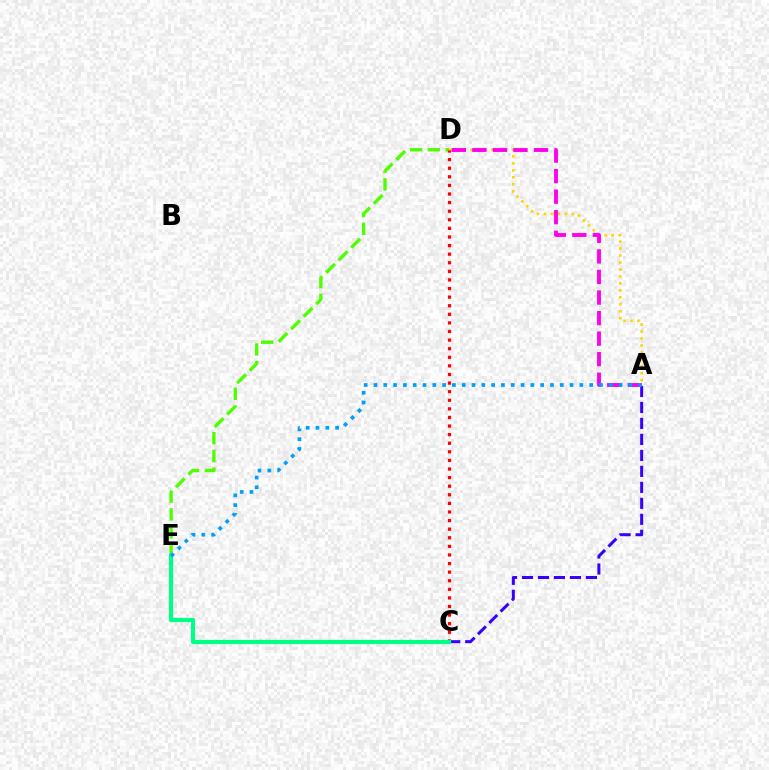{('A', 'D'): [{'color': '#ffd500', 'line_style': 'dotted', 'thickness': 1.89}, {'color': '#ff00ed', 'line_style': 'dashed', 'thickness': 2.79}], ('A', 'C'): [{'color': '#3700ff', 'line_style': 'dashed', 'thickness': 2.17}], ('D', 'E'): [{'color': '#4fff00', 'line_style': 'dashed', 'thickness': 2.41}], ('C', 'D'): [{'color': '#ff0000', 'line_style': 'dotted', 'thickness': 2.33}], ('C', 'E'): [{'color': '#00ff86', 'line_style': 'solid', 'thickness': 3.0}], ('A', 'E'): [{'color': '#009eff', 'line_style': 'dotted', 'thickness': 2.66}]}